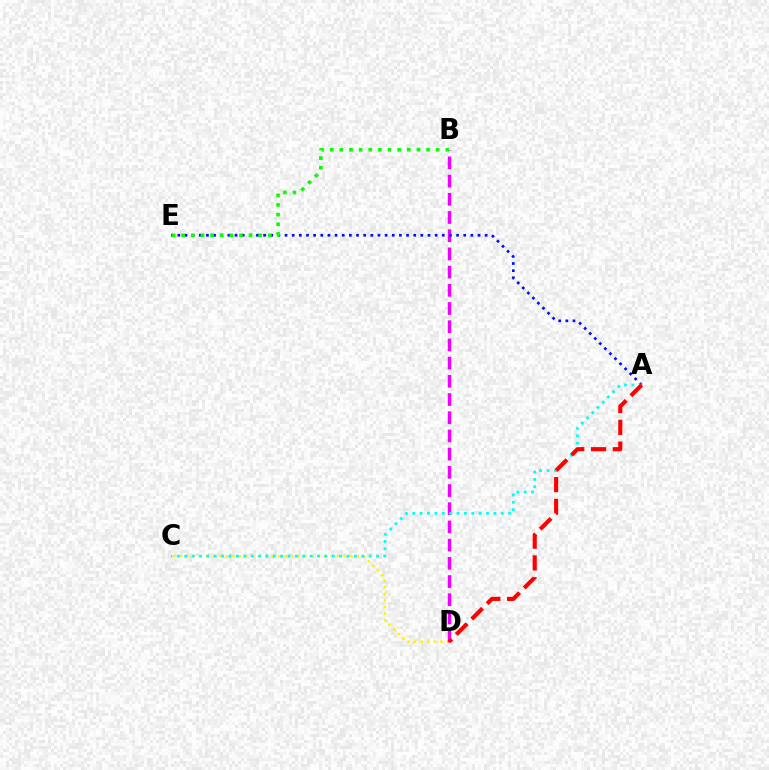{('C', 'D'): [{'color': '#fcf500', 'line_style': 'dotted', 'thickness': 1.78}], ('B', 'D'): [{'color': '#ee00ff', 'line_style': 'dashed', 'thickness': 2.47}], ('A', 'E'): [{'color': '#0010ff', 'line_style': 'dotted', 'thickness': 1.94}], ('B', 'E'): [{'color': '#08ff00', 'line_style': 'dotted', 'thickness': 2.62}], ('A', 'C'): [{'color': '#00fff6', 'line_style': 'dotted', 'thickness': 2.0}], ('A', 'D'): [{'color': '#ff0000', 'line_style': 'dashed', 'thickness': 2.96}]}